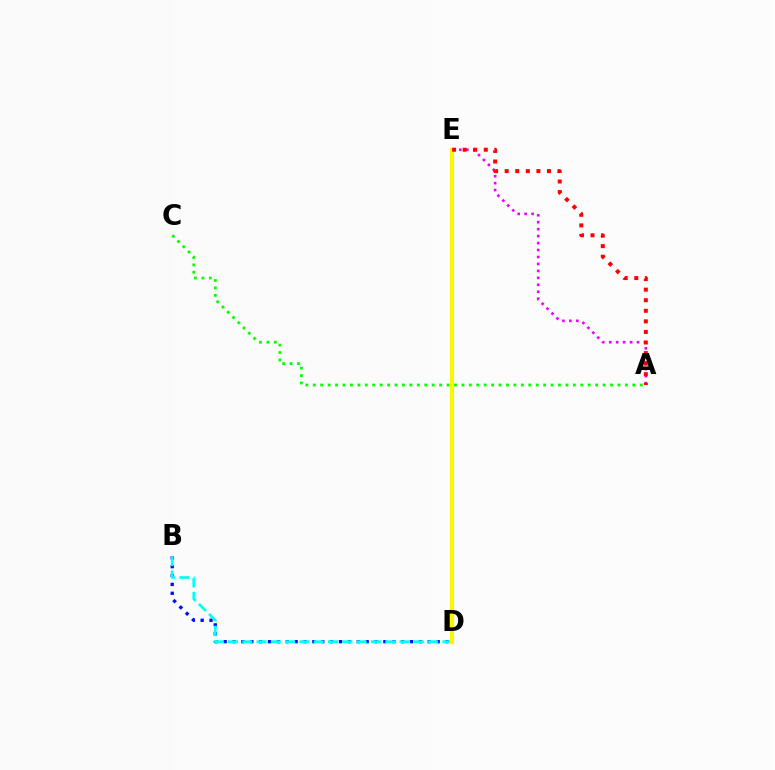{('B', 'D'): [{'color': '#0010ff', 'line_style': 'dotted', 'thickness': 2.41}, {'color': '#00fff6', 'line_style': 'dashed', 'thickness': 1.94}], ('A', 'E'): [{'color': '#ee00ff', 'line_style': 'dotted', 'thickness': 1.89}, {'color': '#ff0000', 'line_style': 'dotted', 'thickness': 2.87}], ('A', 'C'): [{'color': '#08ff00', 'line_style': 'dotted', 'thickness': 2.02}], ('D', 'E'): [{'color': '#fcf500', 'line_style': 'solid', 'thickness': 2.99}]}